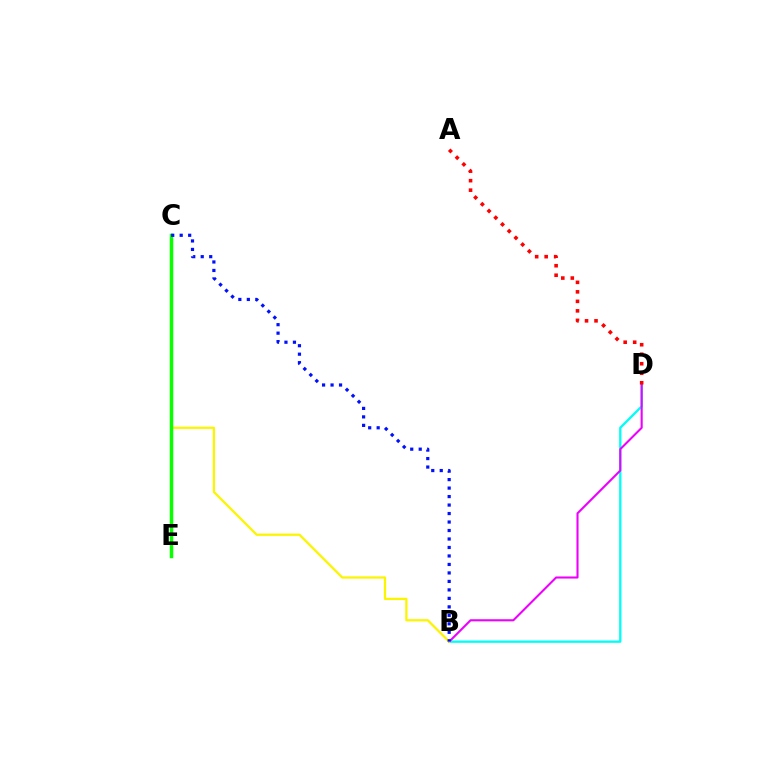{('B', 'D'): [{'color': '#00fff6', 'line_style': 'solid', 'thickness': 1.67}, {'color': '#ee00ff', 'line_style': 'solid', 'thickness': 1.51}], ('B', 'C'): [{'color': '#fcf500', 'line_style': 'solid', 'thickness': 1.63}, {'color': '#0010ff', 'line_style': 'dotted', 'thickness': 2.31}], ('C', 'E'): [{'color': '#08ff00', 'line_style': 'solid', 'thickness': 2.52}], ('A', 'D'): [{'color': '#ff0000', 'line_style': 'dotted', 'thickness': 2.58}]}